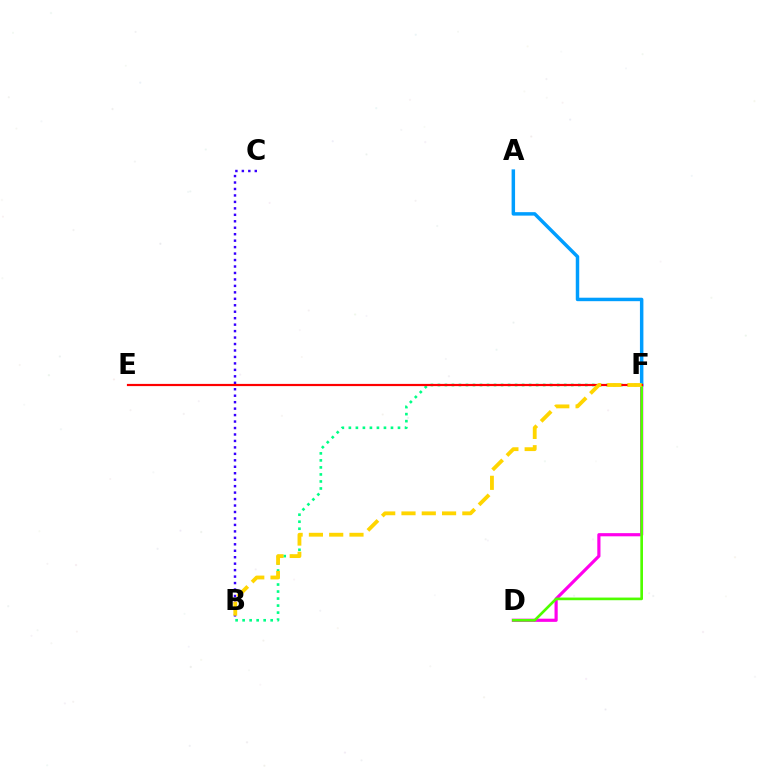{('D', 'F'): [{'color': '#ff00ed', 'line_style': 'solid', 'thickness': 2.29}, {'color': '#4fff00', 'line_style': 'solid', 'thickness': 1.91}], ('A', 'F'): [{'color': '#009eff', 'line_style': 'solid', 'thickness': 2.5}], ('B', 'C'): [{'color': '#3700ff', 'line_style': 'dotted', 'thickness': 1.76}], ('B', 'F'): [{'color': '#00ff86', 'line_style': 'dotted', 'thickness': 1.91}, {'color': '#ffd500', 'line_style': 'dashed', 'thickness': 2.76}], ('E', 'F'): [{'color': '#ff0000', 'line_style': 'solid', 'thickness': 1.58}]}